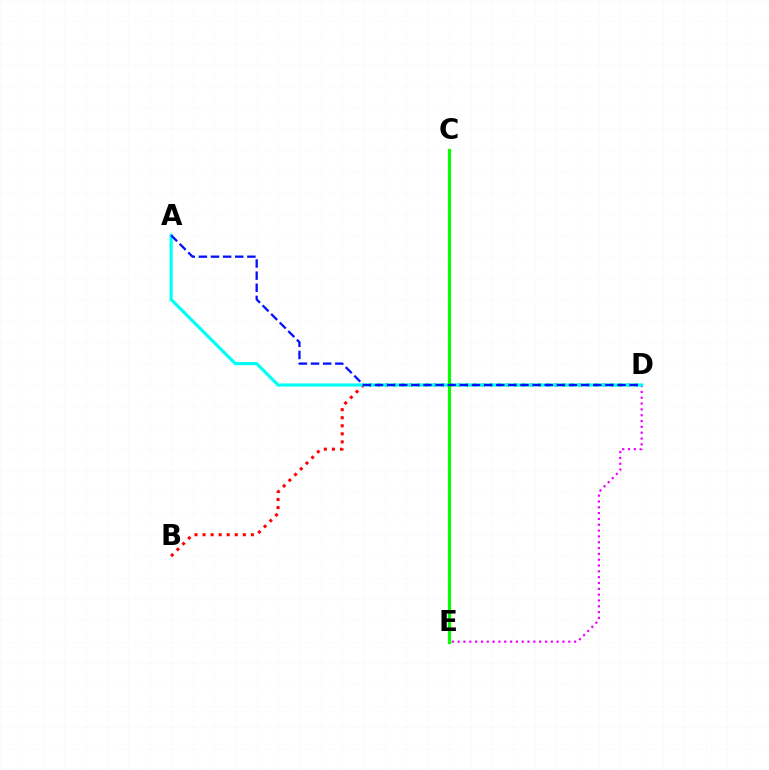{('C', 'E'): [{'color': '#fcf500', 'line_style': 'solid', 'thickness': 1.51}, {'color': '#08ff00', 'line_style': 'solid', 'thickness': 2.28}], ('B', 'D'): [{'color': '#ff0000', 'line_style': 'dotted', 'thickness': 2.19}], ('D', 'E'): [{'color': '#ee00ff', 'line_style': 'dotted', 'thickness': 1.58}], ('A', 'D'): [{'color': '#00fff6', 'line_style': 'solid', 'thickness': 2.27}, {'color': '#0010ff', 'line_style': 'dashed', 'thickness': 1.65}]}